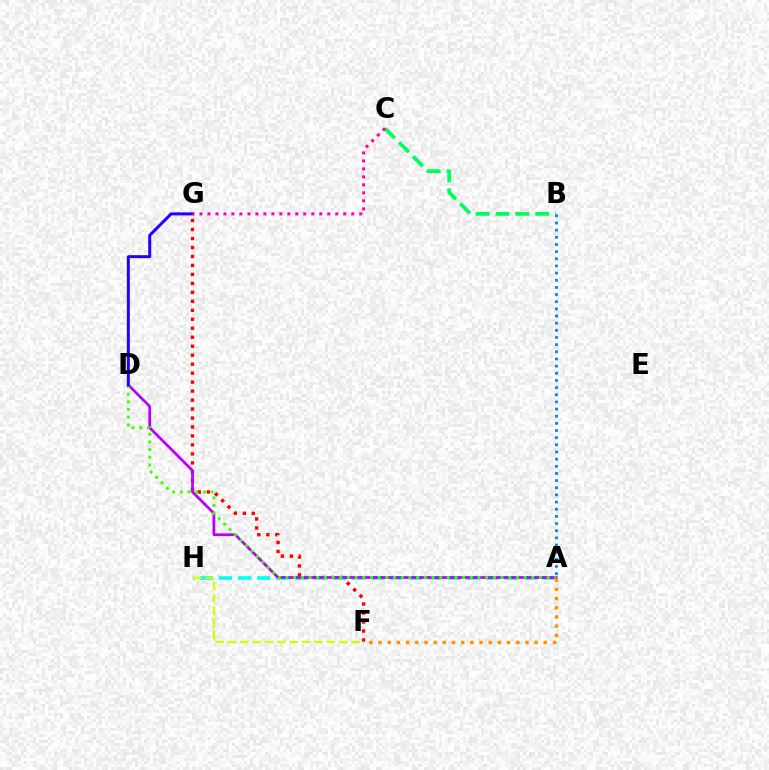{('B', 'C'): [{'color': '#00ff5c', 'line_style': 'dashed', 'thickness': 2.69}], ('F', 'G'): [{'color': '#ff0000', 'line_style': 'dotted', 'thickness': 2.44}], ('A', 'H'): [{'color': '#00fff6', 'line_style': 'dashed', 'thickness': 2.59}], ('A', 'D'): [{'color': '#b900ff', 'line_style': 'solid', 'thickness': 1.97}, {'color': '#3dff00', 'line_style': 'dotted', 'thickness': 2.09}], ('A', 'B'): [{'color': '#0074ff', 'line_style': 'dotted', 'thickness': 1.94}], ('F', 'H'): [{'color': '#d1ff00', 'line_style': 'dashed', 'thickness': 1.68}], ('D', 'G'): [{'color': '#2500ff', 'line_style': 'solid', 'thickness': 2.16}], ('A', 'F'): [{'color': '#ff9400', 'line_style': 'dotted', 'thickness': 2.49}], ('C', 'G'): [{'color': '#ff00ac', 'line_style': 'dotted', 'thickness': 2.17}]}